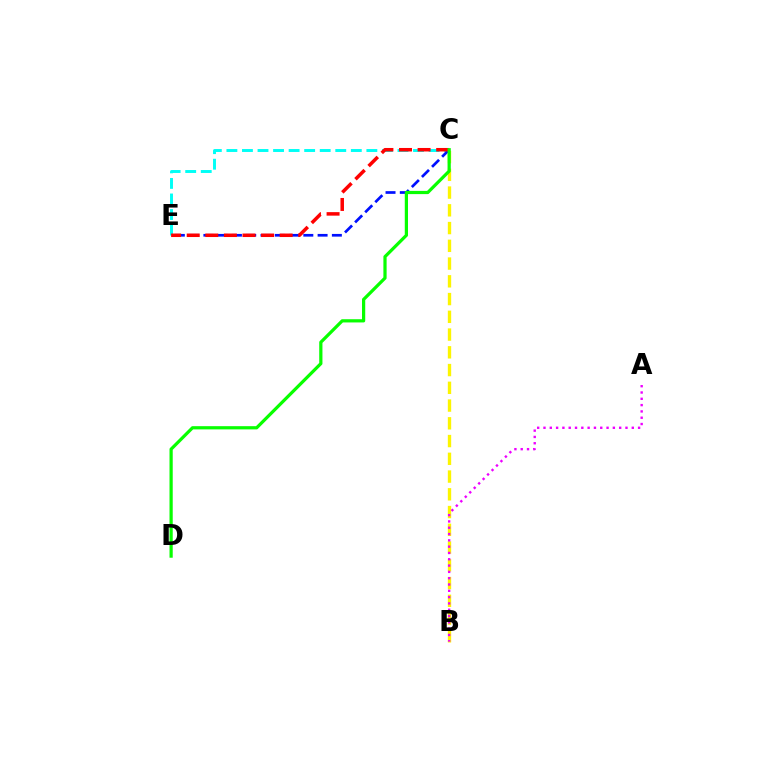{('C', 'E'): [{'color': '#00fff6', 'line_style': 'dashed', 'thickness': 2.11}, {'color': '#0010ff', 'line_style': 'dashed', 'thickness': 1.94}, {'color': '#ff0000', 'line_style': 'dashed', 'thickness': 2.53}], ('B', 'C'): [{'color': '#fcf500', 'line_style': 'dashed', 'thickness': 2.41}], ('C', 'D'): [{'color': '#08ff00', 'line_style': 'solid', 'thickness': 2.32}], ('A', 'B'): [{'color': '#ee00ff', 'line_style': 'dotted', 'thickness': 1.71}]}